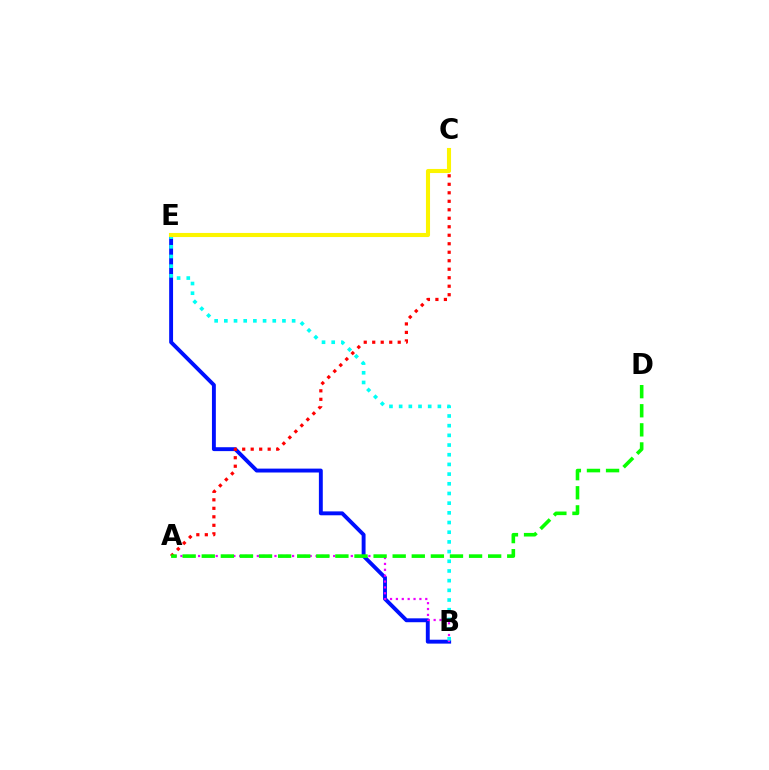{('B', 'E'): [{'color': '#0010ff', 'line_style': 'solid', 'thickness': 2.8}, {'color': '#00fff6', 'line_style': 'dotted', 'thickness': 2.63}], ('A', 'B'): [{'color': '#ee00ff', 'line_style': 'dotted', 'thickness': 1.6}], ('A', 'C'): [{'color': '#ff0000', 'line_style': 'dotted', 'thickness': 2.31}], ('A', 'D'): [{'color': '#08ff00', 'line_style': 'dashed', 'thickness': 2.59}], ('C', 'E'): [{'color': '#fcf500', 'line_style': 'solid', 'thickness': 2.94}]}